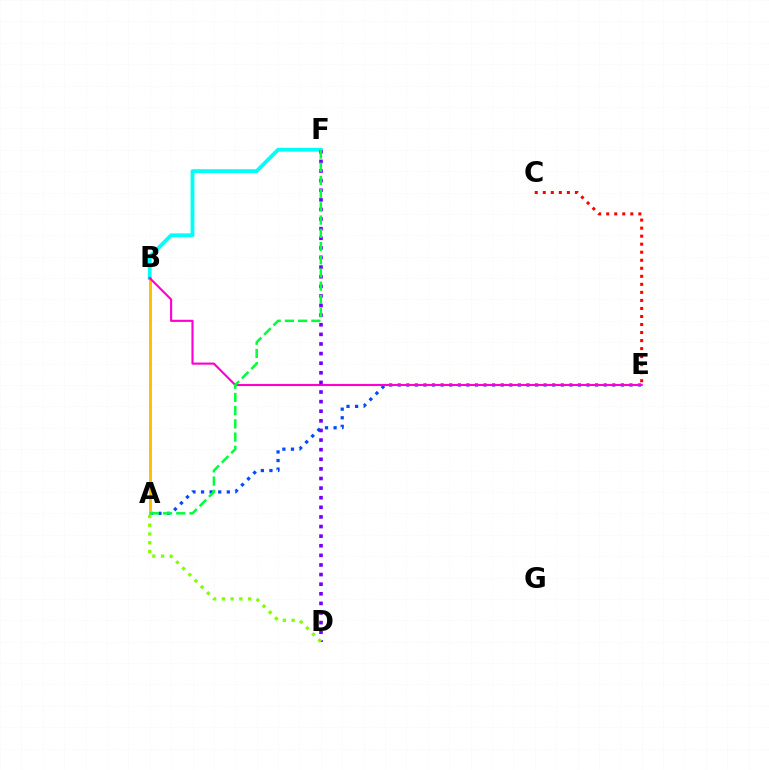{('C', 'E'): [{'color': '#ff0000', 'line_style': 'dotted', 'thickness': 2.18}], ('A', 'E'): [{'color': '#004bff', 'line_style': 'dotted', 'thickness': 2.33}], ('A', 'B'): [{'color': '#ffbd00', 'line_style': 'solid', 'thickness': 2.06}], ('B', 'F'): [{'color': '#00fff6', 'line_style': 'solid', 'thickness': 2.74}], ('B', 'E'): [{'color': '#ff00cf', 'line_style': 'solid', 'thickness': 1.53}], ('D', 'F'): [{'color': '#7200ff', 'line_style': 'dotted', 'thickness': 2.61}], ('A', 'D'): [{'color': '#84ff00', 'line_style': 'dotted', 'thickness': 2.37}], ('A', 'F'): [{'color': '#00ff39', 'line_style': 'dashed', 'thickness': 1.8}]}